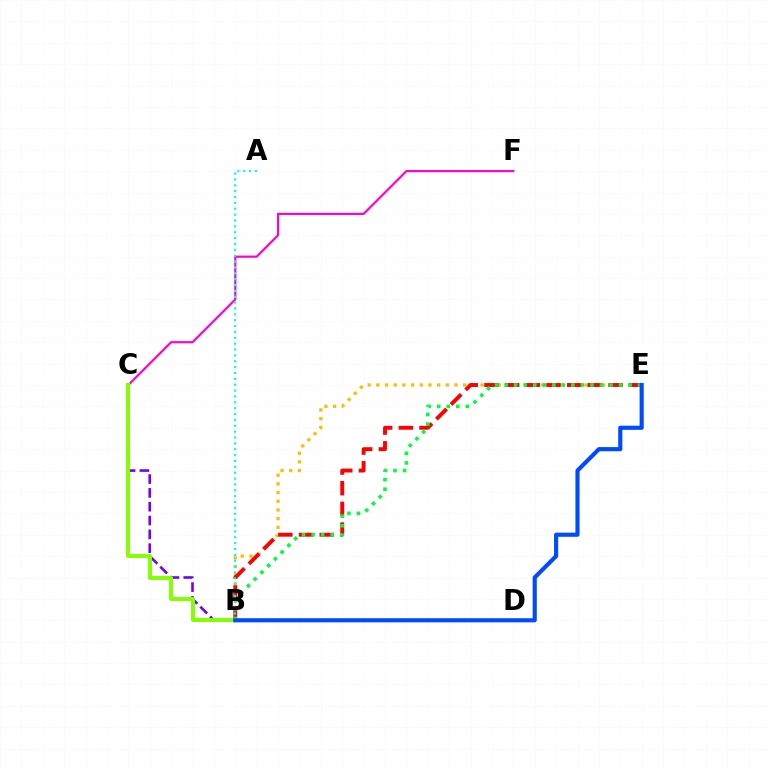{('B', 'E'): [{'color': '#ffbd00', 'line_style': 'dotted', 'thickness': 2.36}, {'color': '#ff0000', 'line_style': 'dashed', 'thickness': 2.81}, {'color': '#00ff39', 'line_style': 'dotted', 'thickness': 2.59}, {'color': '#004bff', 'line_style': 'solid', 'thickness': 2.98}], ('C', 'F'): [{'color': '#ff00cf', 'line_style': 'solid', 'thickness': 1.56}], ('B', 'C'): [{'color': '#7200ff', 'line_style': 'dashed', 'thickness': 1.88}, {'color': '#84ff00', 'line_style': 'solid', 'thickness': 2.83}], ('A', 'B'): [{'color': '#00fff6', 'line_style': 'dotted', 'thickness': 1.59}]}